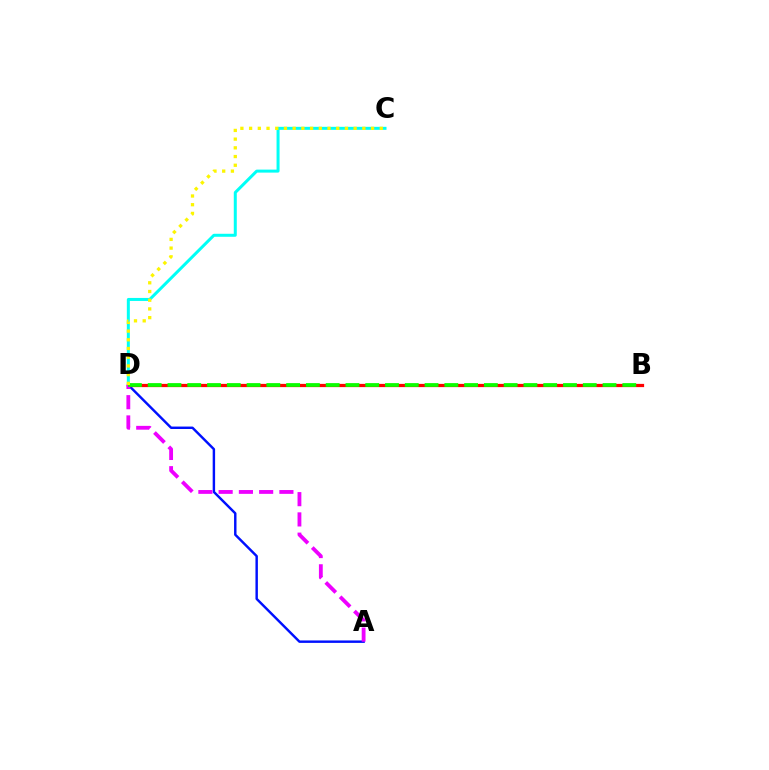{('A', 'D'): [{'color': '#0010ff', 'line_style': 'solid', 'thickness': 1.75}, {'color': '#ee00ff', 'line_style': 'dashed', 'thickness': 2.75}], ('C', 'D'): [{'color': '#00fff6', 'line_style': 'solid', 'thickness': 2.16}, {'color': '#fcf500', 'line_style': 'dotted', 'thickness': 2.37}], ('B', 'D'): [{'color': '#ff0000', 'line_style': 'solid', 'thickness': 2.33}, {'color': '#08ff00', 'line_style': 'dashed', 'thickness': 2.69}]}